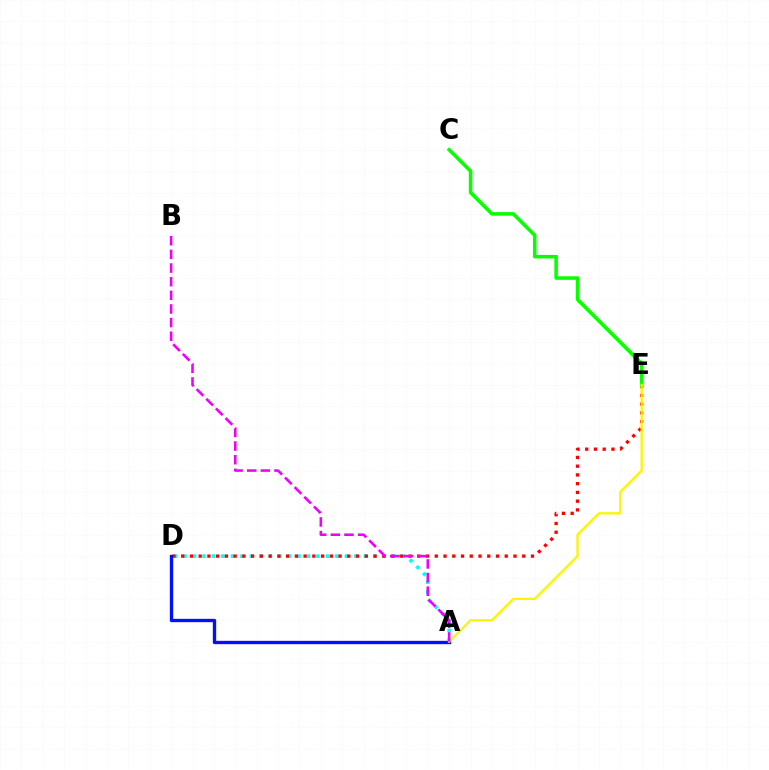{('A', 'D'): [{'color': '#00fff6', 'line_style': 'dotted', 'thickness': 2.58}, {'color': '#0010ff', 'line_style': 'solid', 'thickness': 2.41}], ('D', 'E'): [{'color': '#ff0000', 'line_style': 'dotted', 'thickness': 2.38}], ('C', 'E'): [{'color': '#08ff00', 'line_style': 'solid', 'thickness': 2.54}], ('A', 'E'): [{'color': '#fcf500', 'line_style': 'solid', 'thickness': 1.66}], ('A', 'B'): [{'color': '#ee00ff', 'line_style': 'dashed', 'thickness': 1.85}]}